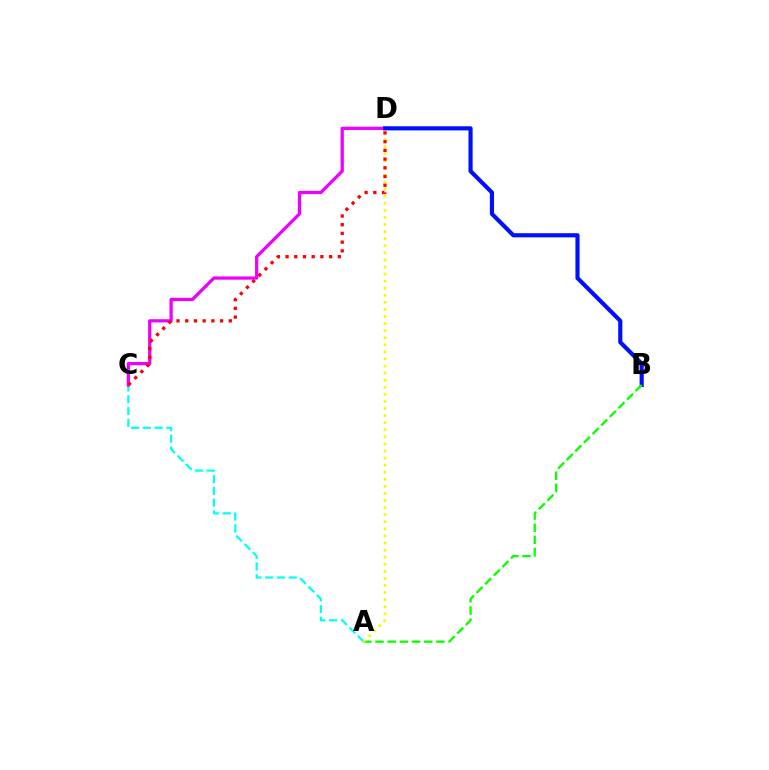{('A', 'C'): [{'color': '#00fff6', 'line_style': 'dashed', 'thickness': 1.6}], ('C', 'D'): [{'color': '#ee00ff', 'line_style': 'solid', 'thickness': 2.34}, {'color': '#ff0000', 'line_style': 'dotted', 'thickness': 2.37}], ('B', 'D'): [{'color': '#0010ff', 'line_style': 'solid', 'thickness': 2.99}], ('A', 'B'): [{'color': '#08ff00', 'line_style': 'dashed', 'thickness': 1.66}], ('A', 'D'): [{'color': '#fcf500', 'line_style': 'dotted', 'thickness': 1.92}]}